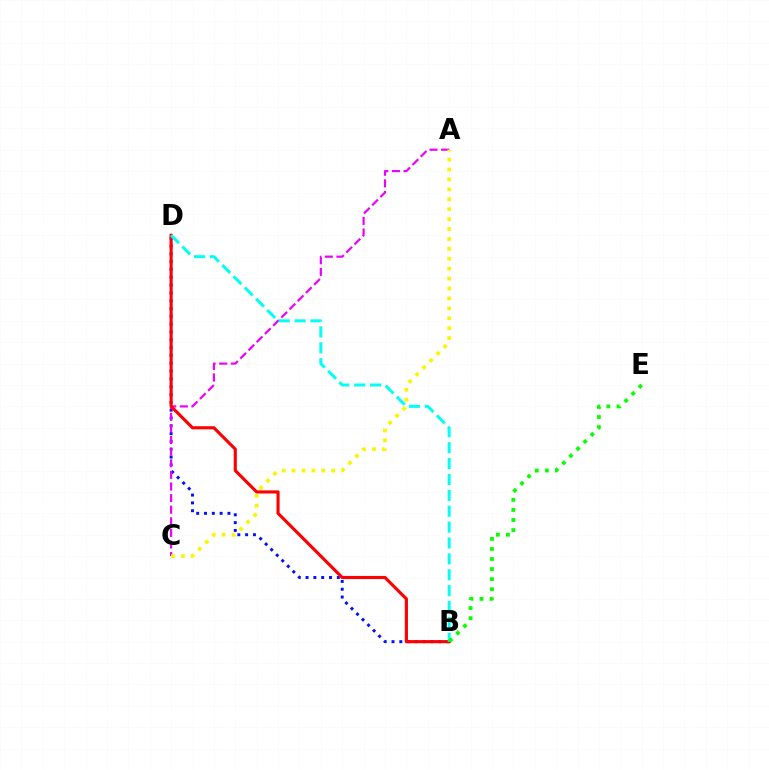{('B', 'D'): [{'color': '#0010ff', 'line_style': 'dotted', 'thickness': 2.12}, {'color': '#ff0000', 'line_style': 'solid', 'thickness': 2.25}, {'color': '#00fff6', 'line_style': 'dashed', 'thickness': 2.16}], ('A', 'C'): [{'color': '#ee00ff', 'line_style': 'dashed', 'thickness': 1.58}, {'color': '#fcf500', 'line_style': 'dotted', 'thickness': 2.69}], ('B', 'E'): [{'color': '#08ff00', 'line_style': 'dotted', 'thickness': 2.73}]}